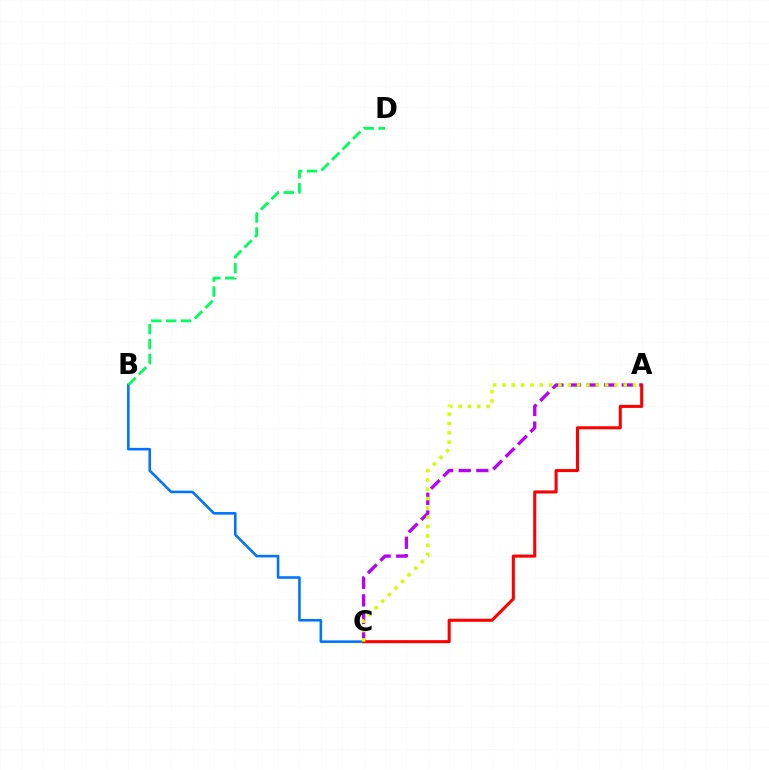{('B', 'C'): [{'color': '#0074ff', 'line_style': 'solid', 'thickness': 1.86}], ('A', 'C'): [{'color': '#b900ff', 'line_style': 'dashed', 'thickness': 2.39}, {'color': '#ff0000', 'line_style': 'solid', 'thickness': 2.19}, {'color': '#d1ff00', 'line_style': 'dotted', 'thickness': 2.53}], ('B', 'D'): [{'color': '#00ff5c', 'line_style': 'dashed', 'thickness': 2.02}]}